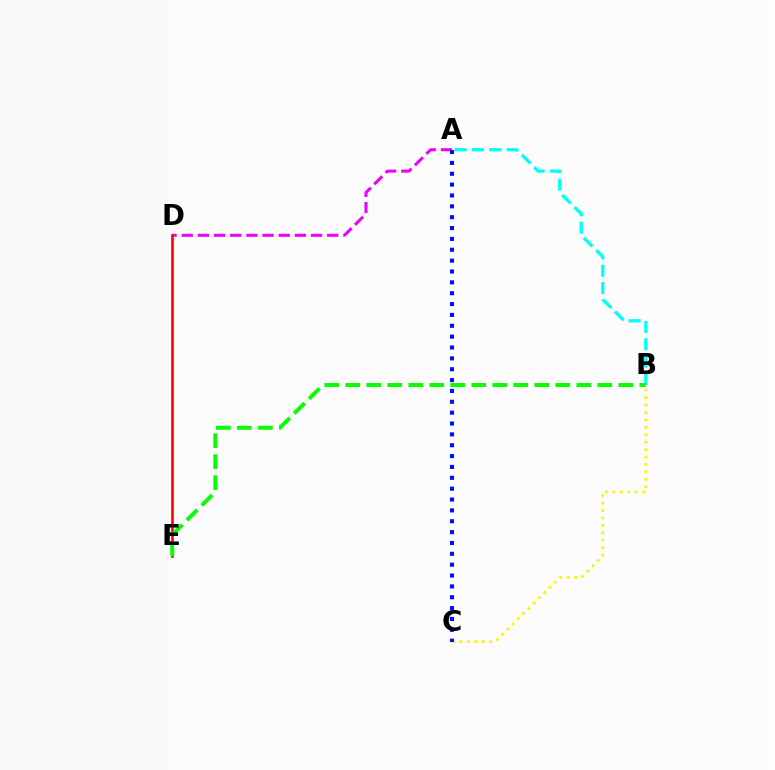{('A', 'D'): [{'color': '#ee00ff', 'line_style': 'dashed', 'thickness': 2.2}], ('A', 'B'): [{'color': '#00fff6', 'line_style': 'dashed', 'thickness': 2.36}], ('B', 'C'): [{'color': '#fcf500', 'line_style': 'dotted', 'thickness': 2.02}], ('A', 'C'): [{'color': '#0010ff', 'line_style': 'dotted', 'thickness': 2.95}], ('D', 'E'): [{'color': '#ff0000', 'line_style': 'solid', 'thickness': 1.88}], ('B', 'E'): [{'color': '#08ff00', 'line_style': 'dashed', 'thickness': 2.85}]}